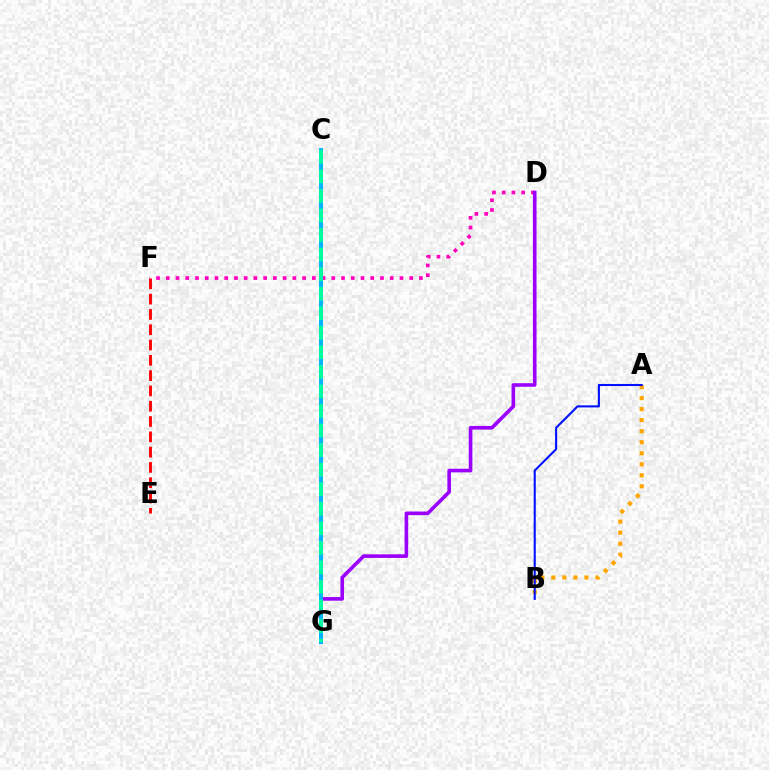{('E', 'F'): [{'color': '#ff0000', 'line_style': 'dashed', 'thickness': 2.08}], ('C', 'G'): [{'color': '#b3ff00', 'line_style': 'solid', 'thickness': 2.82}, {'color': '#08ff00', 'line_style': 'dotted', 'thickness': 2.14}, {'color': '#00b5ff', 'line_style': 'solid', 'thickness': 2.84}, {'color': '#00ff9d', 'line_style': 'dashed', 'thickness': 2.66}], ('D', 'F'): [{'color': '#ff00bd', 'line_style': 'dotted', 'thickness': 2.65}], ('A', 'B'): [{'color': '#ffa500', 'line_style': 'dotted', 'thickness': 3.0}, {'color': '#0010ff', 'line_style': 'solid', 'thickness': 1.5}], ('D', 'G'): [{'color': '#9b00ff', 'line_style': 'solid', 'thickness': 2.6}]}